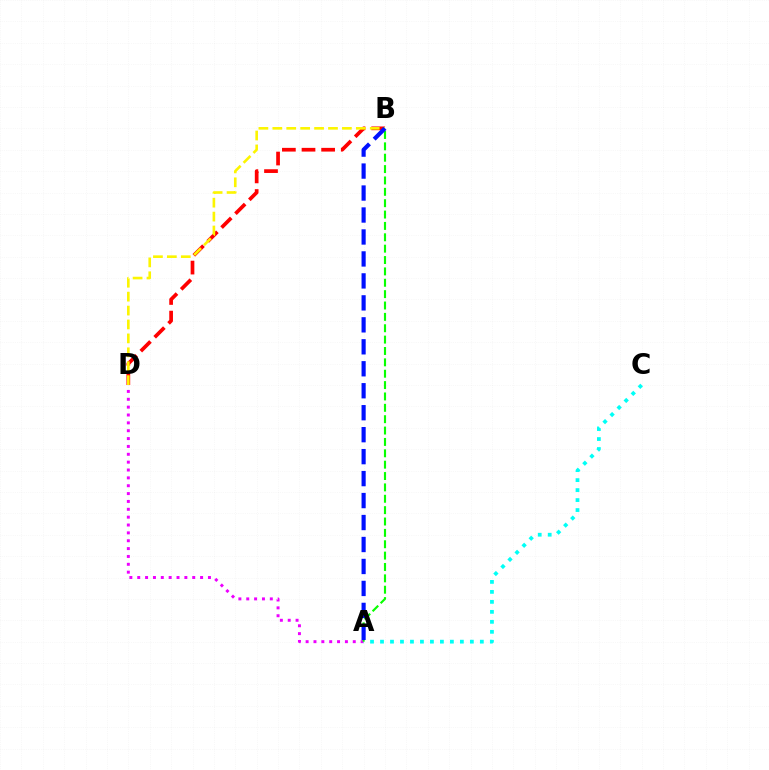{('A', 'D'): [{'color': '#ee00ff', 'line_style': 'dotted', 'thickness': 2.14}], ('B', 'D'): [{'color': '#ff0000', 'line_style': 'dashed', 'thickness': 2.67}, {'color': '#fcf500', 'line_style': 'dashed', 'thickness': 1.89}], ('A', 'C'): [{'color': '#00fff6', 'line_style': 'dotted', 'thickness': 2.71}], ('A', 'B'): [{'color': '#08ff00', 'line_style': 'dashed', 'thickness': 1.54}, {'color': '#0010ff', 'line_style': 'dashed', 'thickness': 2.98}]}